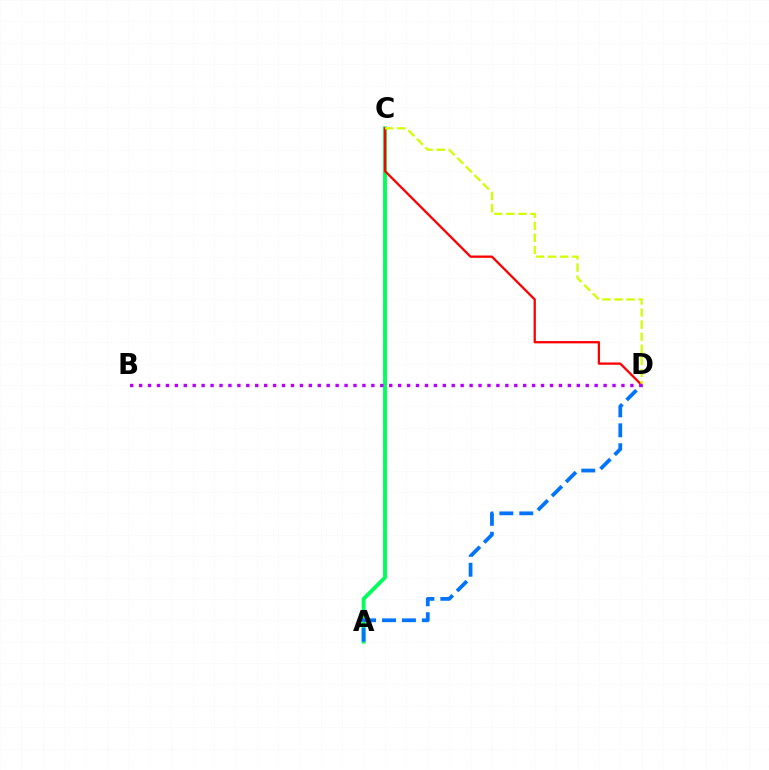{('A', 'C'): [{'color': '#00ff5c', 'line_style': 'solid', 'thickness': 2.78}], ('C', 'D'): [{'color': '#ff0000', 'line_style': 'solid', 'thickness': 1.65}, {'color': '#d1ff00', 'line_style': 'dashed', 'thickness': 1.64}], ('A', 'D'): [{'color': '#0074ff', 'line_style': 'dashed', 'thickness': 2.71}], ('B', 'D'): [{'color': '#b900ff', 'line_style': 'dotted', 'thickness': 2.43}]}